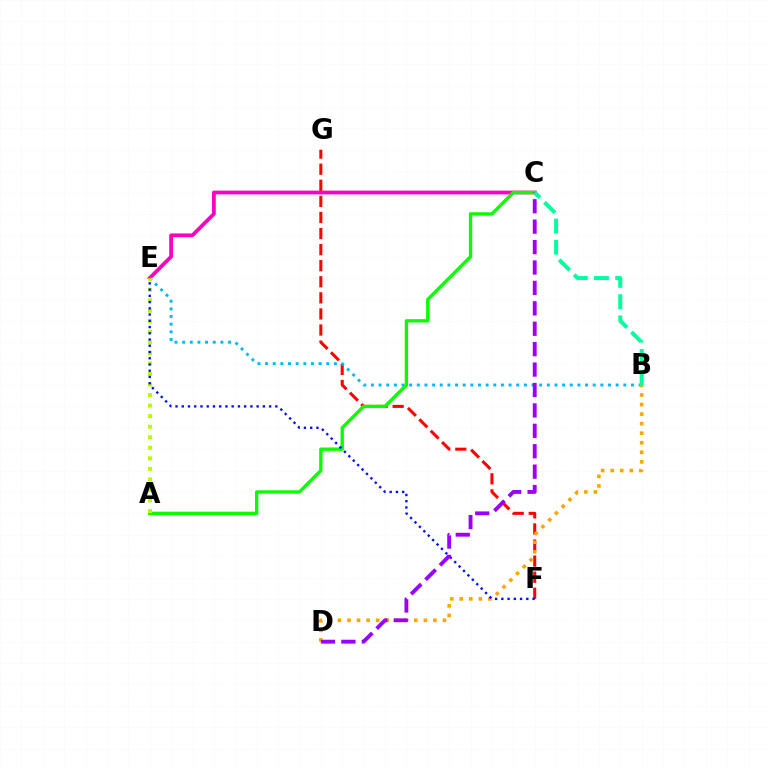{('C', 'E'): [{'color': '#ff00bd', 'line_style': 'solid', 'thickness': 2.69}], ('F', 'G'): [{'color': '#ff0000', 'line_style': 'dashed', 'thickness': 2.18}], ('B', 'E'): [{'color': '#00b5ff', 'line_style': 'dotted', 'thickness': 2.08}], ('B', 'D'): [{'color': '#ffa500', 'line_style': 'dotted', 'thickness': 2.59}], ('A', 'C'): [{'color': '#08ff00', 'line_style': 'solid', 'thickness': 2.39}], ('A', 'E'): [{'color': '#b3ff00', 'line_style': 'dotted', 'thickness': 2.86}], ('E', 'F'): [{'color': '#0010ff', 'line_style': 'dotted', 'thickness': 1.7}], ('C', 'D'): [{'color': '#9b00ff', 'line_style': 'dashed', 'thickness': 2.77}], ('B', 'C'): [{'color': '#00ff9d', 'line_style': 'dashed', 'thickness': 2.88}]}